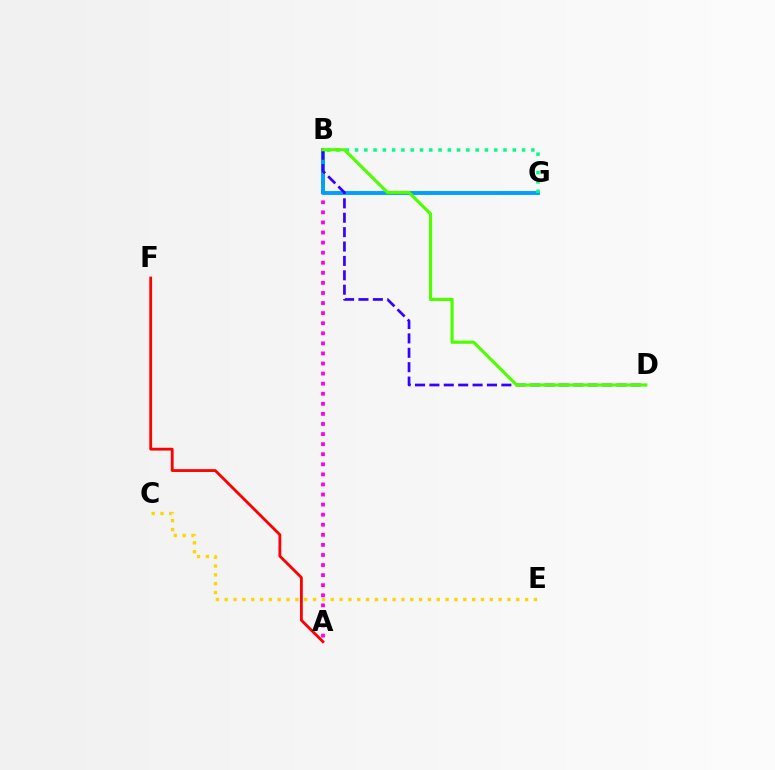{('C', 'E'): [{'color': '#ffd500', 'line_style': 'dotted', 'thickness': 2.4}], ('A', 'B'): [{'color': '#ff00ed', 'line_style': 'dotted', 'thickness': 2.74}], ('B', 'G'): [{'color': '#009eff', 'line_style': 'solid', 'thickness': 2.8}, {'color': '#00ff86', 'line_style': 'dotted', 'thickness': 2.52}], ('B', 'D'): [{'color': '#3700ff', 'line_style': 'dashed', 'thickness': 1.95}, {'color': '#4fff00', 'line_style': 'solid', 'thickness': 2.26}], ('A', 'F'): [{'color': '#ff0000', 'line_style': 'solid', 'thickness': 2.03}]}